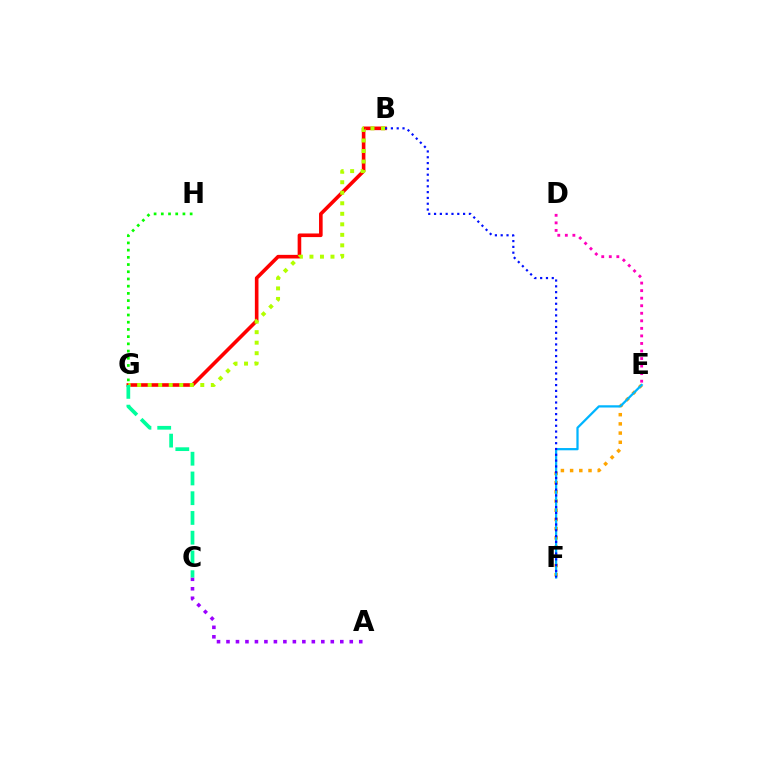{('B', 'G'): [{'color': '#ff0000', 'line_style': 'solid', 'thickness': 2.6}, {'color': '#b3ff00', 'line_style': 'dotted', 'thickness': 2.86}], ('A', 'C'): [{'color': '#9b00ff', 'line_style': 'dotted', 'thickness': 2.58}], ('E', 'F'): [{'color': '#ffa500', 'line_style': 'dotted', 'thickness': 2.5}, {'color': '#00b5ff', 'line_style': 'solid', 'thickness': 1.62}], ('B', 'F'): [{'color': '#0010ff', 'line_style': 'dotted', 'thickness': 1.58}], ('C', 'G'): [{'color': '#00ff9d', 'line_style': 'dashed', 'thickness': 2.68}], ('D', 'E'): [{'color': '#ff00bd', 'line_style': 'dotted', 'thickness': 2.05}], ('G', 'H'): [{'color': '#08ff00', 'line_style': 'dotted', 'thickness': 1.96}]}